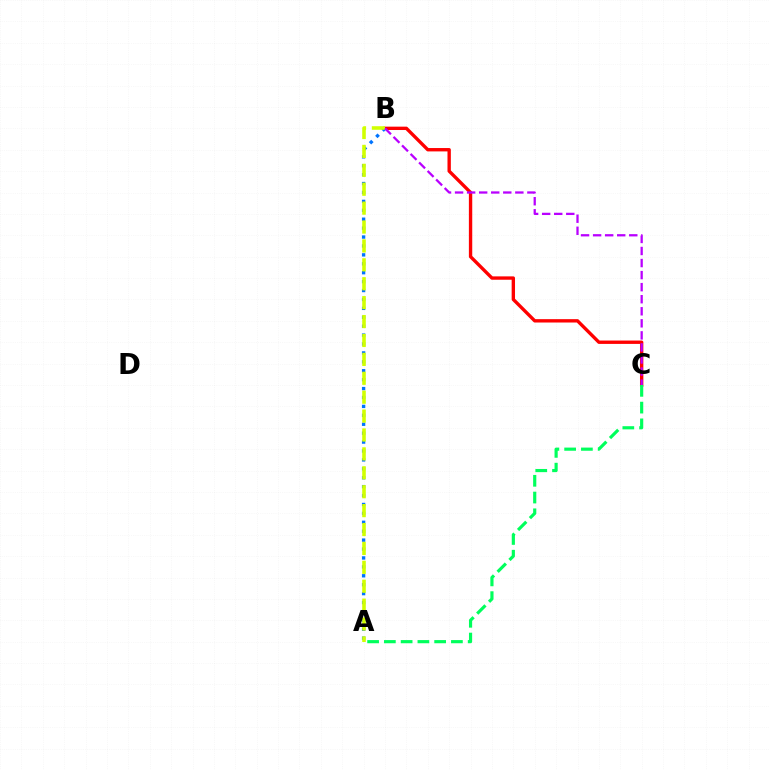{('B', 'C'): [{'color': '#ff0000', 'line_style': 'solid', 'thickness': 2.42}, {'color': '#b900ff', 'line_style': 'dashed', 'thickness': 1.64}], ('A', 'B'): [{'color': '#0074ff', 'line_style': 'dotted', 'thickness': 2.42}, {'color': '#d1ff00', 'line_style': 'dashed', 'thickness': 2.57}], ('A', 'C'): [{'color': '#00ff5c', 'line_style': 'dashed', 'thickness': 2.28}]}